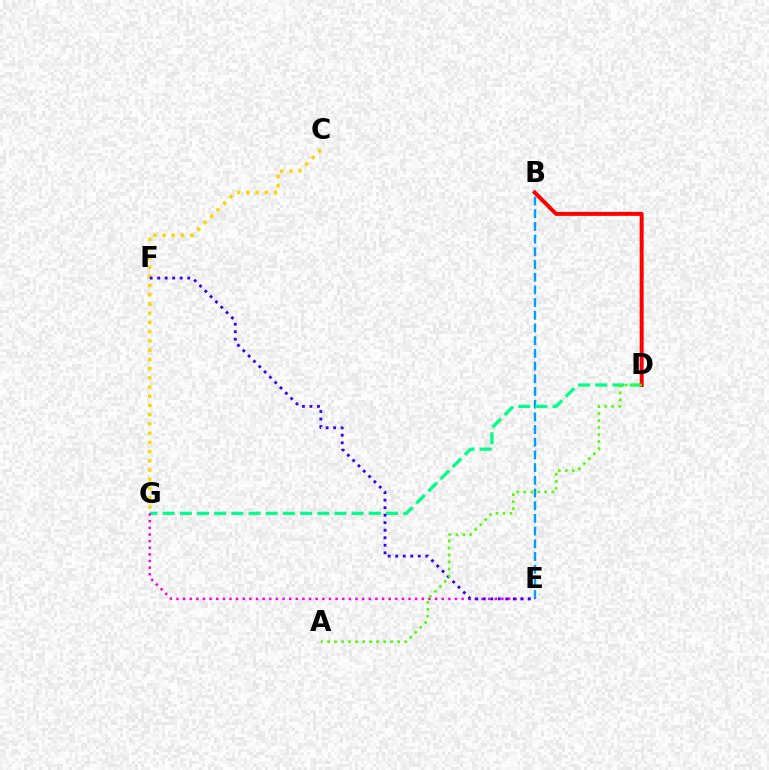{('B', 'E'): [{'color': '#009eff', 'line_style': 'dashed', 'thickness': 1.72}], ('D', 'G'): [{'color': '#00ff86', 'line_style': 'dashed', 'thickness': 2.33}], ('E', 'G'): [{'color': '#ff00ed', 'line_style': 'dotted', 'thickness': 1.8}], ('C', 'G'): [{'color': '#ffd500', 'line_style': 'dotted', 'thickness': 2.51}], ('B', 'D'): [{'color': '#ff0000', 'line_style': 'solid', 'thickness': 2.86}], ('E', 'F'): [{'color': '#3700ff', 'line_style': 'dotted', 'thickness': 2.04}], ('A', 'D'): [{'color': '#4fff00', 'line_style': 'dotted', 'thickness': 1.9}]}